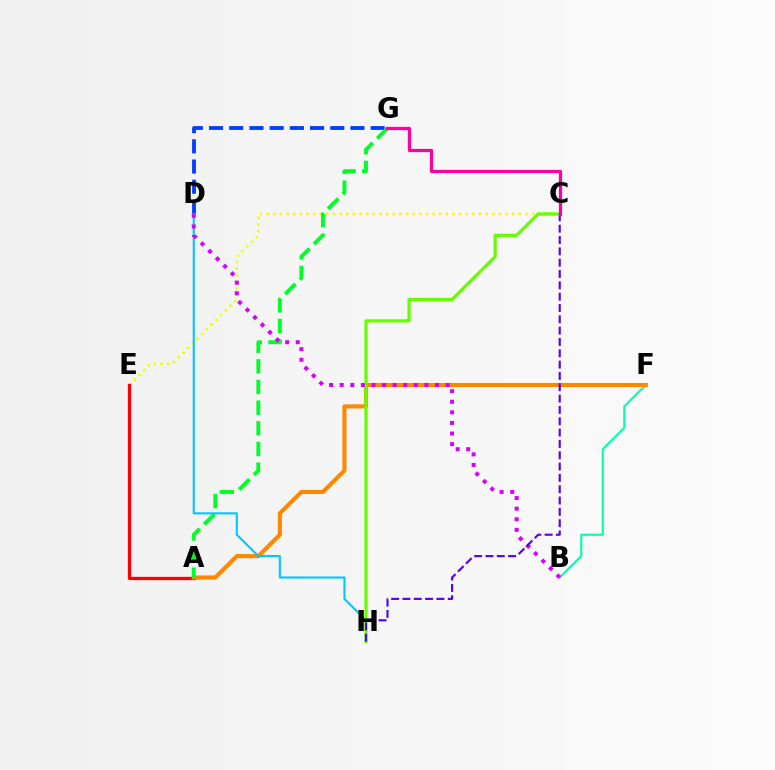{('C', 'E'): [{'color': '#eeff00', 'line_style': 'dotted', 'thickness': 1.8}], ('B', 'F'): [{'color': '#00ffaf', 'line_style': 'solid', 'thickness': 1.53}], ('D', 'G'): [{'color': '#003fff', 'line_style': 'dashed', 'thickness': 2.74}], ('A', 'E'): [{'color': '#ff0000', 'line_style': 'solid', 'thickness': 2.36}], ('A', 'F'): [{'color': '#ff8800', 'line_style': 'solid', 'thickness': 2.96}], ('A', 'G'): [{'color': '#00ff27', 'line_style': 'dashed', 'thickness': 2.8}], ('D', 'H'): [{'color': '#00c7ff', 'line_style': 'solid', 'thickness': 1.52}], ('C', 'H'): [{'color': '#66ff00', 'line_style': 'solid', 'thickness': 2.31}, {'color': '#4f00ff', 'line_style': 'dashed', 'thickness': 1.54}], ('B', 'D'): [{'color': '#d600ff', 'line_style': 'dotted', 'thickness': 2.88}], ('C', 'G'): [{'color': '#ff00a0', 'line_style': 'solid', 'thickness': 2.33}]}